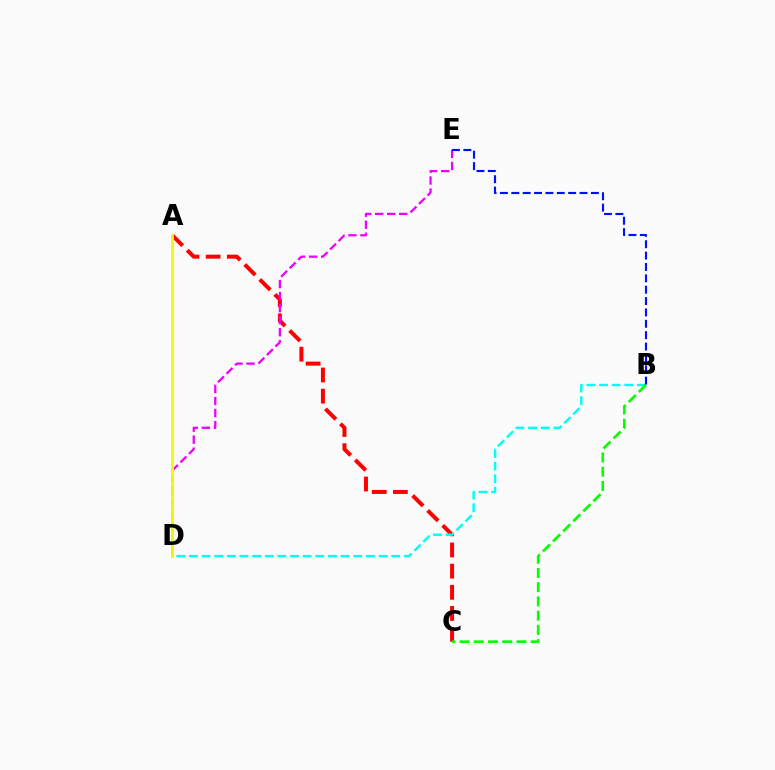{('A', 'C'): [{'color': '#ff0000', 'line_style': 'dashed', 'thickness': 2.87}], ('D', 'E'): [{'color': '#ee00ff', 'line_style': 'dashed', 'thickness': 1.63}], ('B', 'D'): [{'color': '#00fff6', 'line_style': 'dashed', 'thickness': 1.72}], ('B', 'E'): [{'color': '#0010ff', 'line_style': 'dashed', 'thickness': 1.54}], ('B', 'C'): [{'color': '#08ff00', 'line_style': 'dashed', 'thickness': 1.93}], ('A', 'D'): [{'color': '#fcf500', 'line_style': 'solid', 'thickness': 2.05}]}